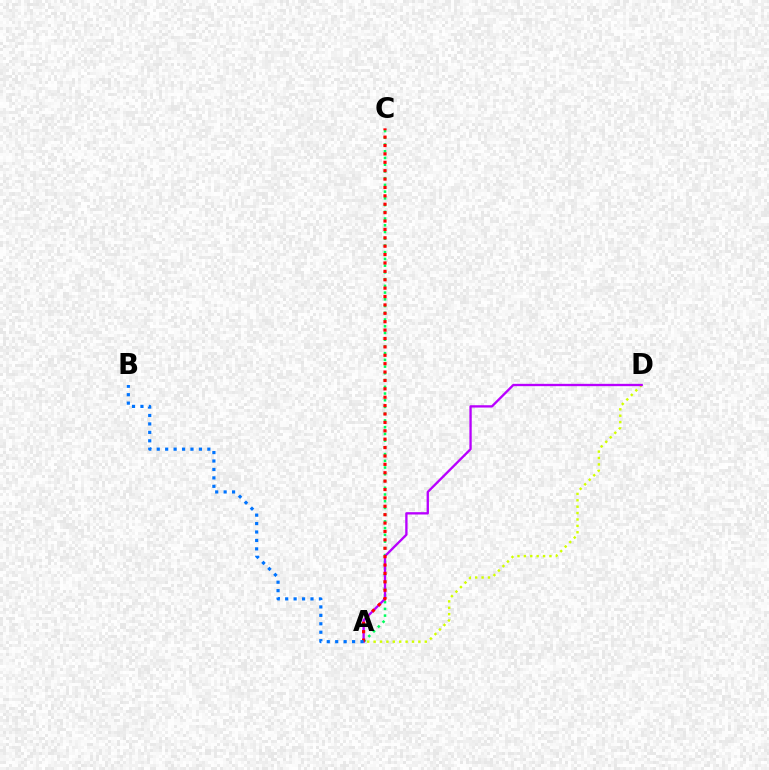{('A', 'D'): [{'color': '#d1ff00', 'line_style': 'dotted', 'thickness': 1.74}, {'color': '#b900ff', 'line_style': 'solid', 'thickness': 1.68}], ('A', 'C'): [{'color': '#00ff5c', 'line_style': 'dotted', 'thickness': 1.83}, {'color': '#ff0000', 'line_style': 'dotted', 'thickness': 2.28}], ('A', 'B'): [{'color': '#0074ff', 'line_style': 'dotted', 'thickness': 2.29}]}